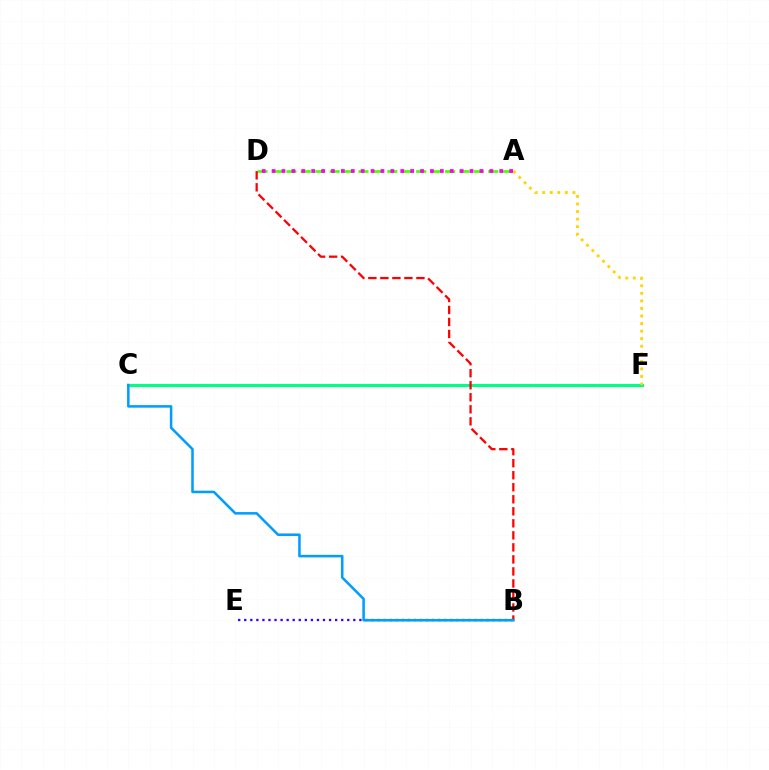{('C', 'F'): [{'color': '#00ff86', 'line_style': 'solid', 'thickness': 2.21}], ('B', 'E'): [{'color': '#3700ff', 'line_style': 'dotted', 'thickness': 1.65}], ('A', 'D'): [{'color': '#4fff00', 'line_style': 'dashed', 'thickness': 1.96}, {'color': '#ff00ed', 'line_style': 'dotted', 'thickness': 2.69}], ('B', 'D'): [{'color': '#ff0000', 'line_style': 'dashed', 'thickness': 1.63}], ('B', 'C'): [{'color': '#009eff', 'line_style': 'solid', 'thickness': 1.83}], ('A', 'F'): [{'color': '#ffd500', 'line_style': 'dotted', 'thickness': 2.05}]}